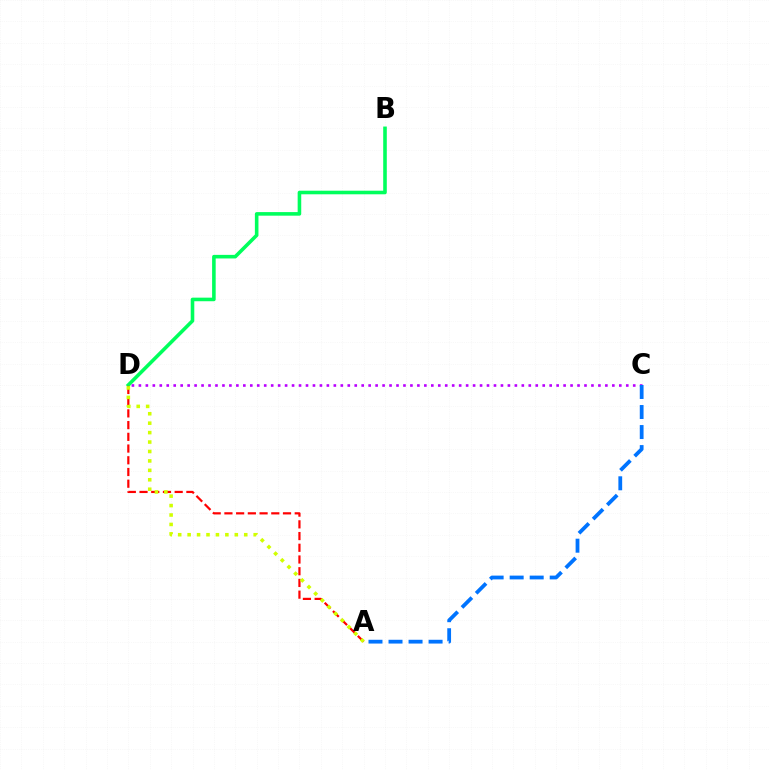{('B', 'D'): [{'color': '#00ff5c', 'line_style': 'solid', 'thickness': 2.58}], ('A', 'D'): [{'color': '#ff0000', 'line_style': 'dashed', 'thickness': 1.59}, {'color': '#d1ff00', 'line_style': 'dotted', 'thickness': 2.56}], ('C', 'D'): [{'color': '#b900ff', 'line_style': 'dotted', 'thickness': 1.89}], ('A', 'C'): [{'color': '#0074ff', 'line_style': 'dashed', 'thickness': 2.72}]}